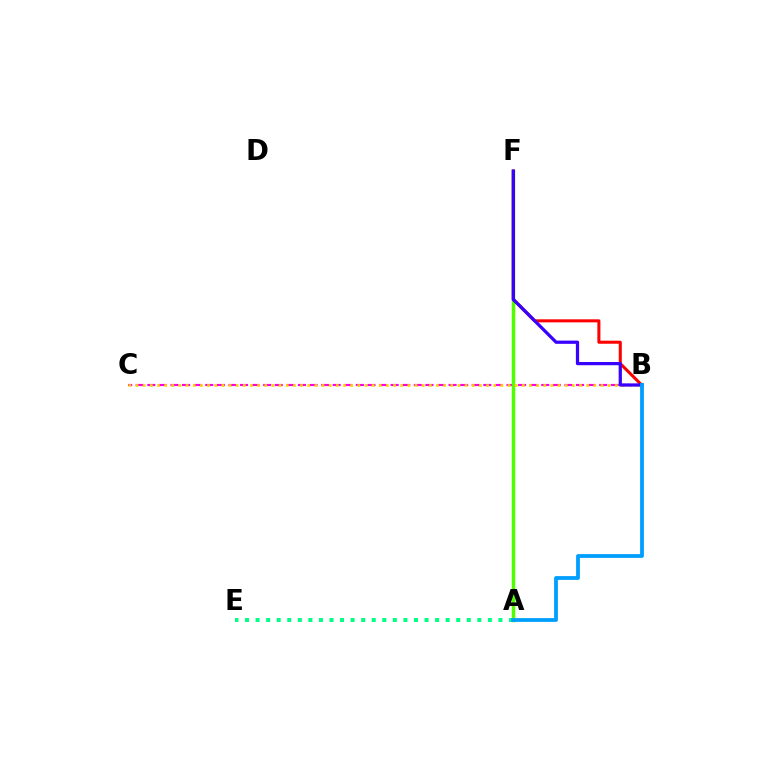{('B', 'C'): [{'color': '#ff00ed', 'line_style': 'dashed', 'thickness': 1.57}, {'color': '#ffd500', 'line_style': 'dotted', 'thickness': 1.94}], ('A', 'F'): [{'color': '#4fff00', 'line_style': 'solid', 'thickness': 2.5}], ('B', 'F'): [{'color': '#ff0000', 'line_style': 'solid', 'thickness': 2.19}, {'color': '#3700ff', 'line_style': 'solid', 'thickness': 2.33}], ('A', 'E'): [{'color': '#00ff86', 'line_style': 'dotted', 'thickness': 2.87}], ('A', 'B'): [{'color': '#009eff', 'line_style': 'solid', 'thickness': 2.72}]}